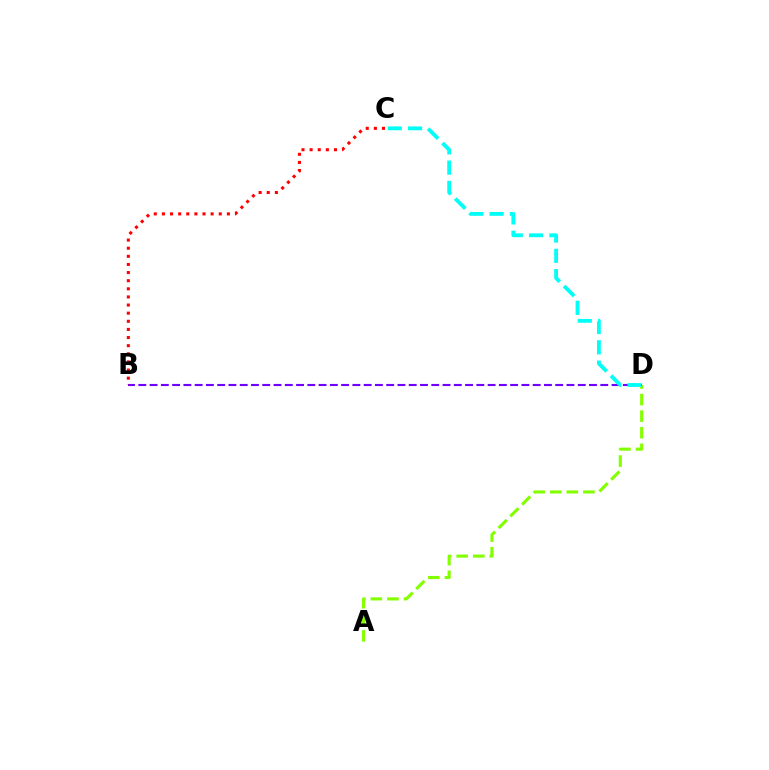{('A', 'D'): [{'color': '#84ff00', 'line_style': 'dashed', 'thickness': 2.25}], ('B', 'D'): [{'color': '#7200ff', 'line_style': 'dashed', 'thickness': 1.53}], ('B', 'C'): [{'color': '#ff0000', 'line_style': 'dotted', 'thickness': 2.21}], ('C', 'D'): [{'color': '#00fff6', 'line_style': 'dashed', 'thickness': 2.76}]}